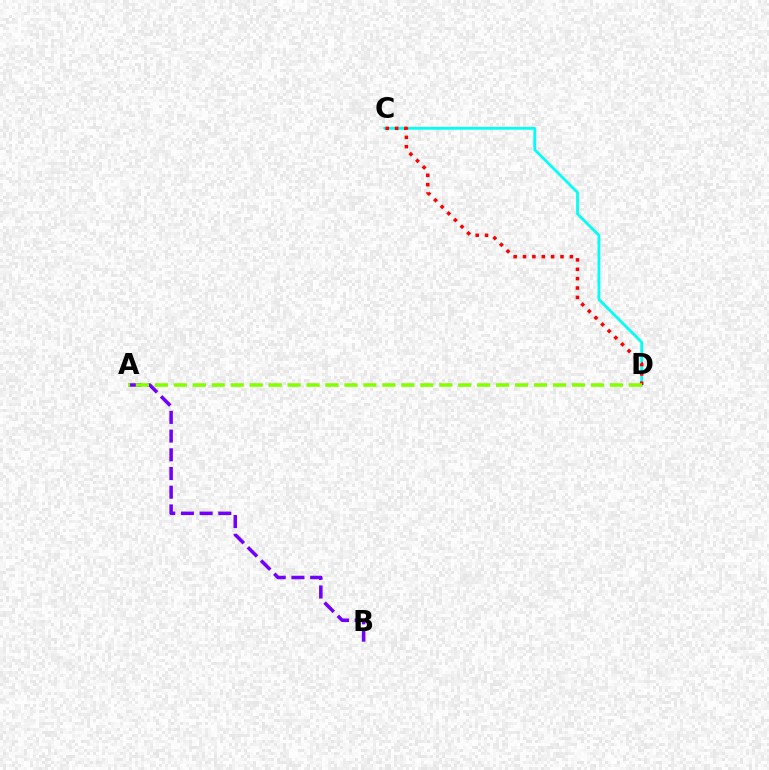{('C', 'D'): [{'color': '#00fff6', 'line_style': 'solid', 'thickness': 1.99}, {'color': '#ff0000', 'line_style': 'dotted', 'thickness': 2.55}], ('A', 'B'): [{'color': '#7200ff', 'line_style': 'dashed', 'thickness': 2.54}], ('A', 'D'): [{'color': '#84ff00', 'line_style': 'dashed', 'thickness': 2.58}]}